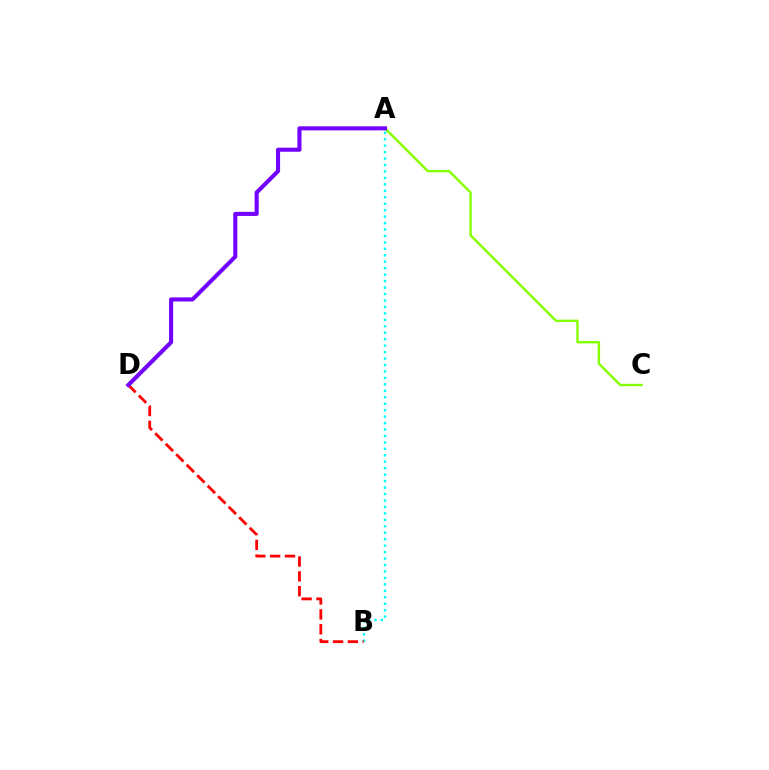{('A', 'C'): [{'color': '#84ff00', 'line_style': 'solid', 'thickness': 1.72}], ('A', 'B'): [{'color': '#00fff6', 'line_style': 'dotted', 'thickness': 1.75}], ('B', 'D'): [{'color': '#ff0000', 'line_style': 'dashed', 'thickness': 2.02}], ('A', 'D'): [{'color': '#7200ff', 'line_style': 'solid', 'thickness': 2.93}]}